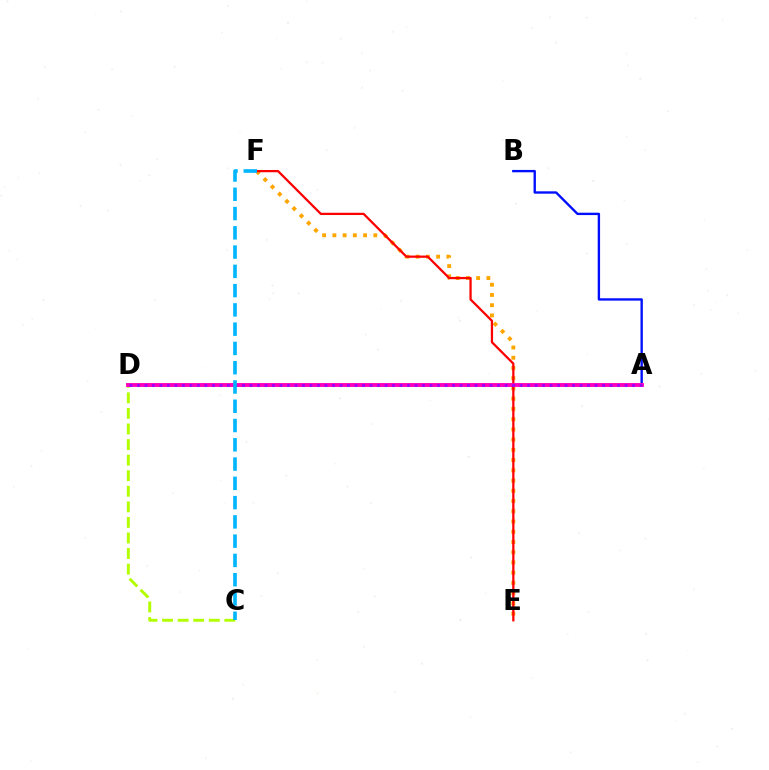{('E', 'F'): [{'color': '#ffa500', 'line_style': 'dotted', 'thickness': 2.78}, {'color': '#ff0000', 'line_style': 'solid', 'thickness': 1.62}], ('C', 'D'): [{'color': '#b3ff00', 'line_style': 'dashed', 'thickness': 2.12}], ('A', 'D'): [{'color': '#00ff9d', 'line_style': 'dotted', 'thickness': 2.53}, {'color': '#08ff00', 'line_style': 'solid', 'thickness': 1.6}, {'color': '#ff00bd', 'line_style': 'solid', 'thickness': 2.78}, {'color': '#9b00ff', 'line_style': 'dotted', 'thickness': 2.04}], ('A', 'B'): [{'color': '#0010ff', 'line_style': 'solid', 'thickness': 1.7}], ('C', 'F'): [{'color': '#00b5ff', 'line_style': 'dashed', 'thickness': 2.62}]}